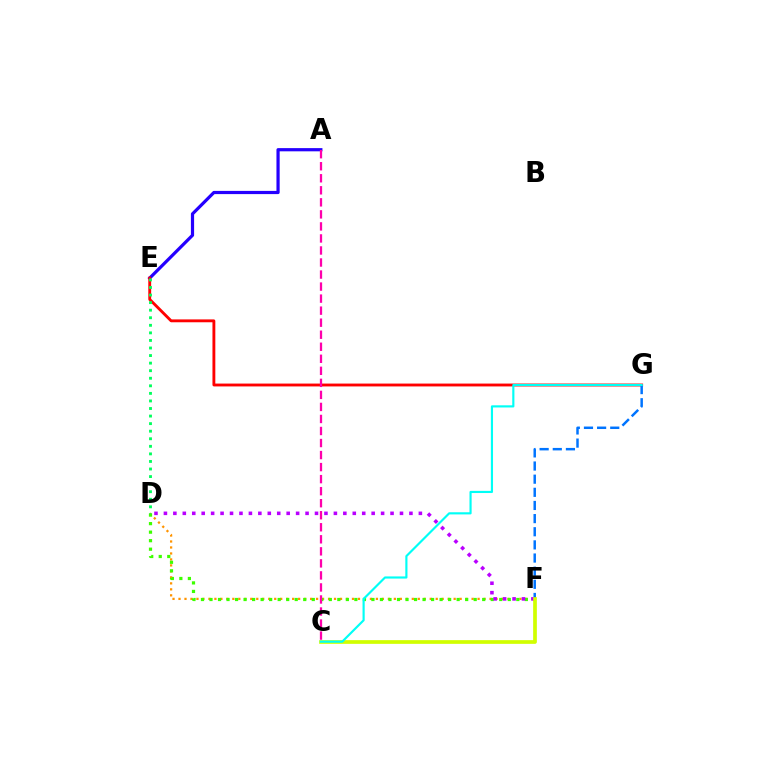{('D', 'F'): [{'color': '#ff9400', 'line_style': 'dotted', 'thickness': 1.63}, {'color': '#3dff00', 'line_style': 'dotted', 'thickness': 2.32}, {'color': '#b900ff', 'line_style': 'dotted', 'thickness': 2.57}], ('A', 'E'): [{'color': '#2500ff', 'line_style': 'solid', 'thickness': 2.31}], ('E', 'G'): [{'color': '#ff0000', 'line_style': 'solid', 'thickness': 2.06}], ('F', 'G'): [{'color': '#0074ff', 'line_style': 'dashed', 'thickness': 1.79}], ('C', 'F'): [{'color': '#d1ff00', 'line_style': 'solid', 'thickness': 2.67}], ('D', 'E'): [{'color': '#00ff5c', 'line_style': 'dotted', 'thickness': 2.05}], ('A', 'C'): [{'color': '#ff00ac', 'line_style': 'dashed', 'thickness': 1.63}], ('C', 'G'): [{'color': '#00fff6', 'line_style': 'solid', 'thickness': 1.55}]}